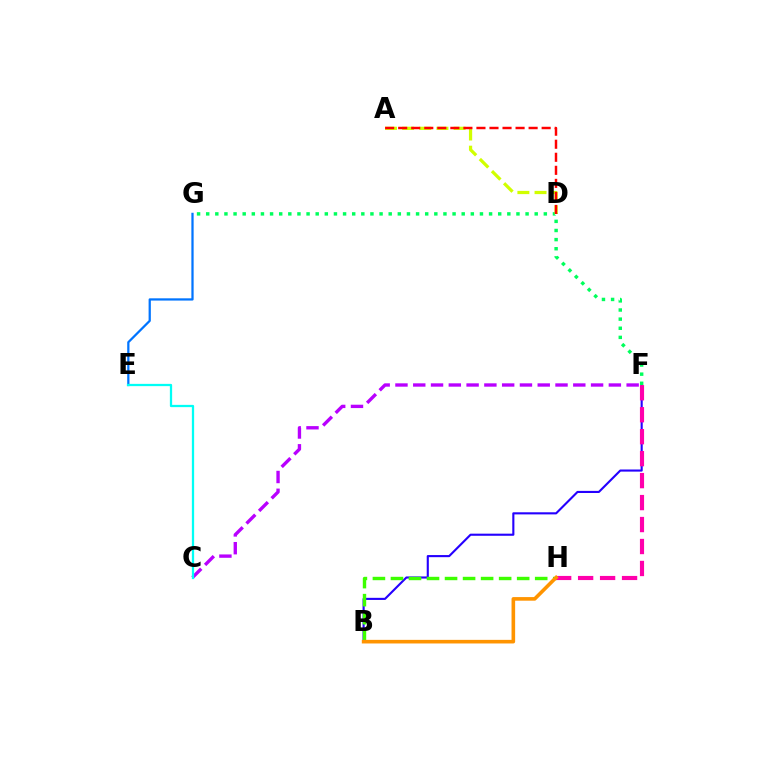{('B', 'F'): [{'color': '#2500ff', 'line_style': 'solid', 'thickness': 1.52}], ('B', 'H'): [{'color': '#3dff00', 'line_style': 'dashed', 'thickness': 2.45}, {'color': '#ff9400', 'line_style': 'solid', 'thickness': 2.59}], ('F', 'H'): [{'color': '#ff00ac', 'line_style': 'dashed', 'thickness': 2.98}], ('C', 'F'): [{'color': '#b900ff', 'line_style': 'dashed', 'thickness': 2.42}], ('F', 'G'): [{'color': '#00ff5c', 'line_style': 'dotted', 'thickness': 2.48}], ('E', 'G'): [{'color': '#0074ff', 'line_style': 'solid', 'thickness': 1.62}], ('A', 'D'): [{'color': '#d1ff00', 'line_style': 'dashed', 'thickness': 2.33}, {'color': '#ff0000', 'line_style': 'dashed', 'thickness': 1.77}], ('C', 'E'): [{'color': '#00fff6', 'line_style': 'solid', 'thickness': 1.63}]}